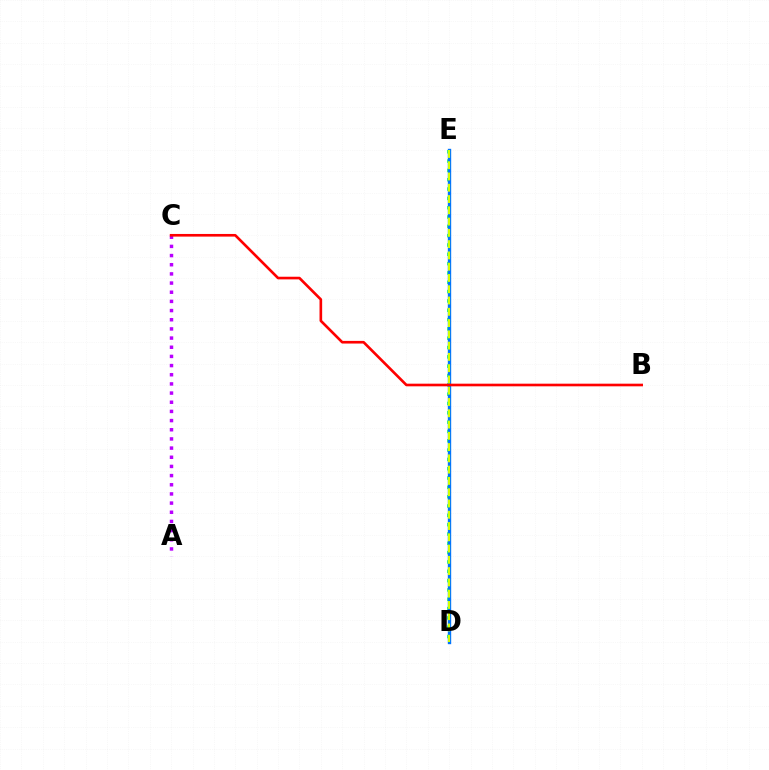{('A', 'C'): [{'color': '#b900ff', 'line_style': 'dotted', 'thickness': 2.49}], ('D', 'E'): [{'color': '#00ff5c', 'line_style': 'dotted', 'thickness': 2.53}, {'color': '#0074ff', 'line_style': 'solid', 'thickness': 2.42}, {'color': '#d1ff00', 'line_style': 'dashed', 'thickness': 1.53}], ('B', 'C'): [{'color': '#ff0000', 'line_style': 'solid', 'thickness': 1.9}]}